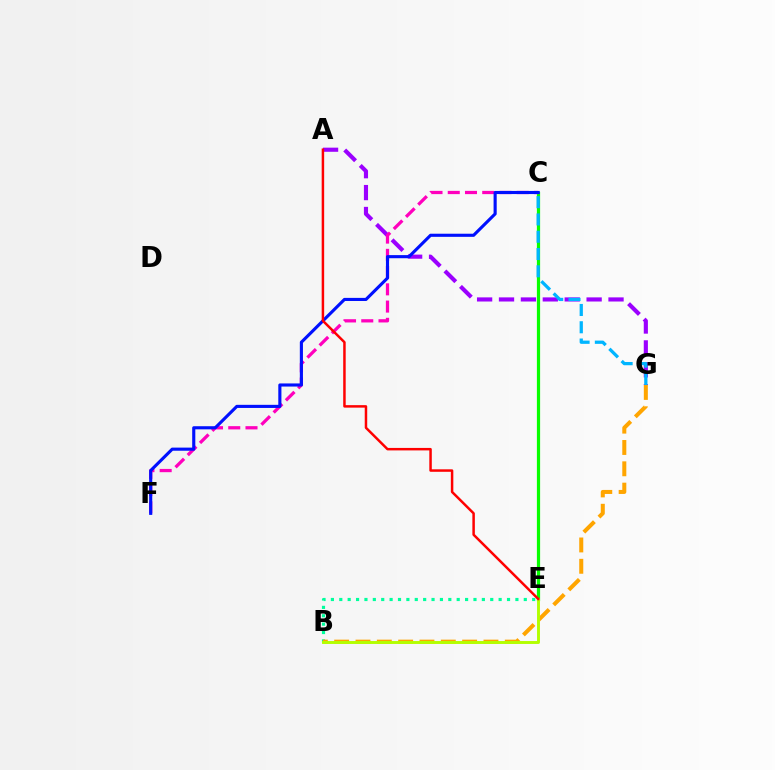{('A', 'G'): [{'color': '#9b00ff', 'line_style': 'dashed', 'thickness': 2.98}], ('C', 'E'): [{'color': '#08ff00', 'line_style': 'solid', 'thickness': 2.32}], ('B', 'E'): [{'color': '#00ff9d', 'line_style': 'dotted', 'thickness': 2.28}, {'color': '#b3ff00', 'line_style': 'solid', 'thickness': 2.1}], ('B', 'G'): [{'color': '#ffa500', 'line_style': 'dashed', 'thickness': 2.9}], ('C', 'F'): [{'color': '#ff00bd', 'line_style': 'dashed', 'thickness': 2.34}, {'color': '#0010ff', 'line_style': 'solid', 'thickness': 2.24}], ('C', 'G'): [{'color': '#00b5ff', 'line_style': 'dashed', 'thickness': 2.35}], ('A', 'E'): [{'color': '#ff0000', 'line_style': 'solid', 'thickness': 1.79}]}